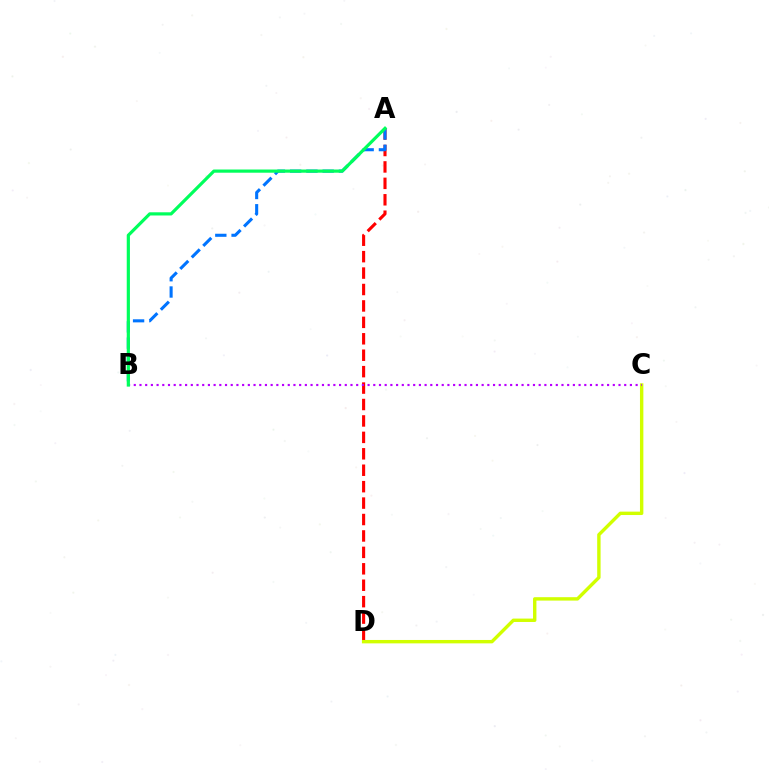{('A', 'D'): [{'color': '#ff0000', 'line_style': 'dashed', 'thickness': 2.23}], ('A', 'B'): [{'color': '#0074ff', 'line_style': 'dashed', 'thickness': 2.21}, {'color': '#00ff5c', 'line_style': 'solid', 'thickness': 2.3}], ('C', 'D'): [{'color': '#d1ff00', 'line_style': 'solid', 'thickness': 2.45}], ('B', 'C'): [{'color': '#b900ff', 'line_style': 'dotted', 'thickness': 1.55}]}